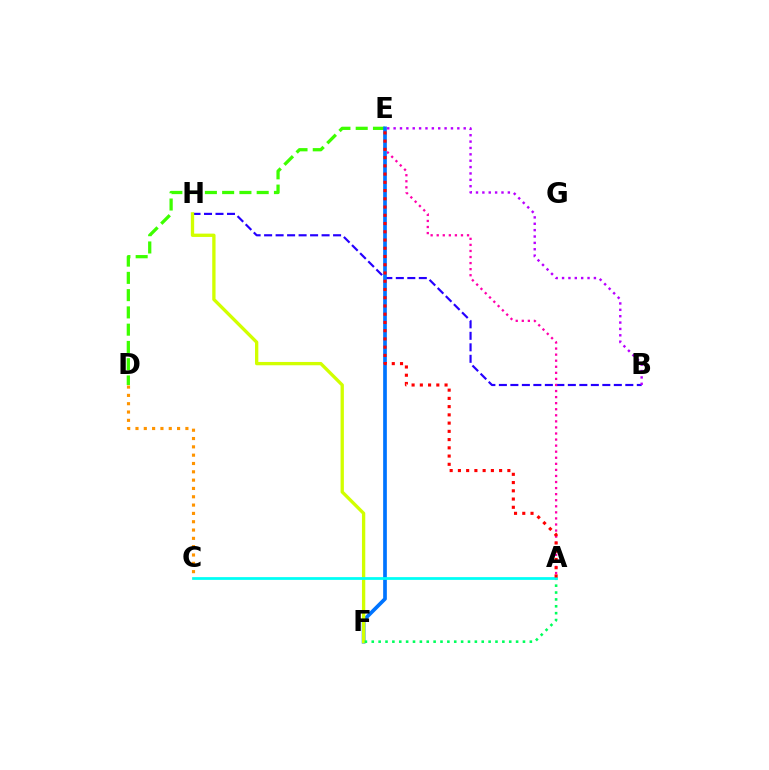{('B', 'H'): [{'color': '#2500ff', 'line_style': 'dashed', 'thickness': 1.56}], ('A', 'E'): [{'color': '#ff00ac', 'line_style': 'dotted', 'thickness': 1.65}, {'color': '#ff0000', 'line_style': 'dotted', 'thickness': 2.24}], ('D', 'E'): [{'color': '#3dff00', 'line_style': 'dashed', 'thickness': 2.35}], ('E', 'F'): [{'color': '#0074ff', 'line_style': 'solid', 'thickness': 2.65}], ('F', 'H'): [{'color': '#d1ff00', 'line_style': 'solid', 'thickness': 2.39}], ('A', 'F'): [{'color': '#00ff5c', 'line_style': 'dotted', 'thickness': 1.87}], ('A', 'C'): [{'color': '#00fff6', 'line_style': 'solid', 'thickness': 1.99}], ('B', 'E'): [{'color': '#b900ff', 'line_style': 'dotted', 'thickness': 1.73}], ('C', 'D'): [{'color': '#ff9400', 'line_style': 'dotted', 'thickness': 2.26}]}